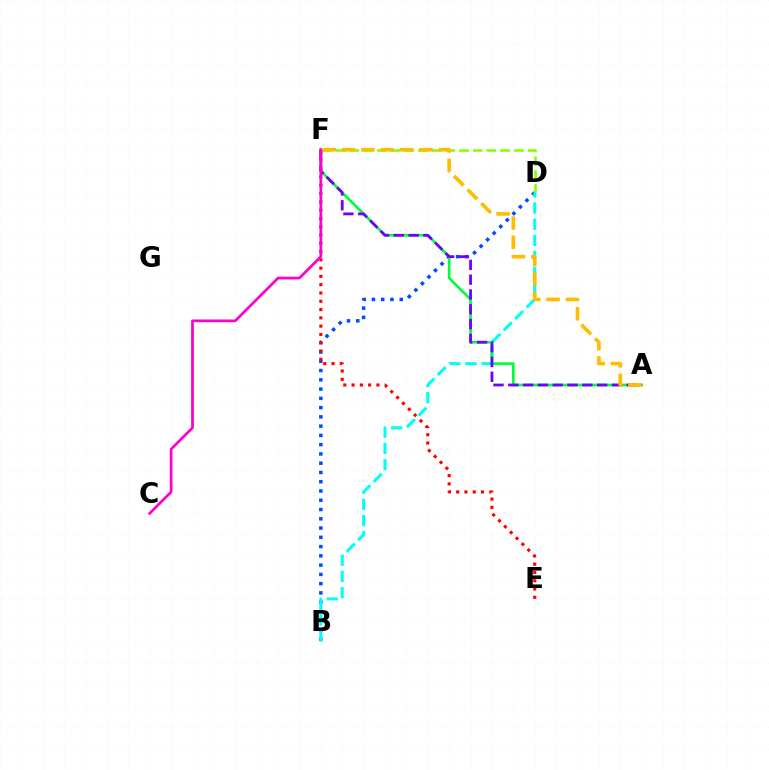{('B', 'D'): [{'color': '#004bff', 'line_style': 'dotted', 'thickness': 2.52}, {'color': '#00fff6', 'line_style': 'dashed', 'thickness': 2.2}], ('D', 'F'): [{'color': '#84ff00', 'line_style': 'dashed', 'thickness': 1.86}], ('E', 'F'): [{'color': '#ff0000', 'line_style': 'dotted', 'thickness': 2.25}], ('A', 'F'): [{'color': '#00ff39', 'line_style': 'solid', 'thickness': 1.92}, {'color': '#7200ff', 'line_style': 'dashed', 'thickness': 2.01}, {'color': '#ffbd00', 'line_style': 'dashed', 'thickness': 2.63}], ('C', 'F'): [{'color': '#ff00cf', 'line_style': 'solid', 'thickness': 1.97}]}